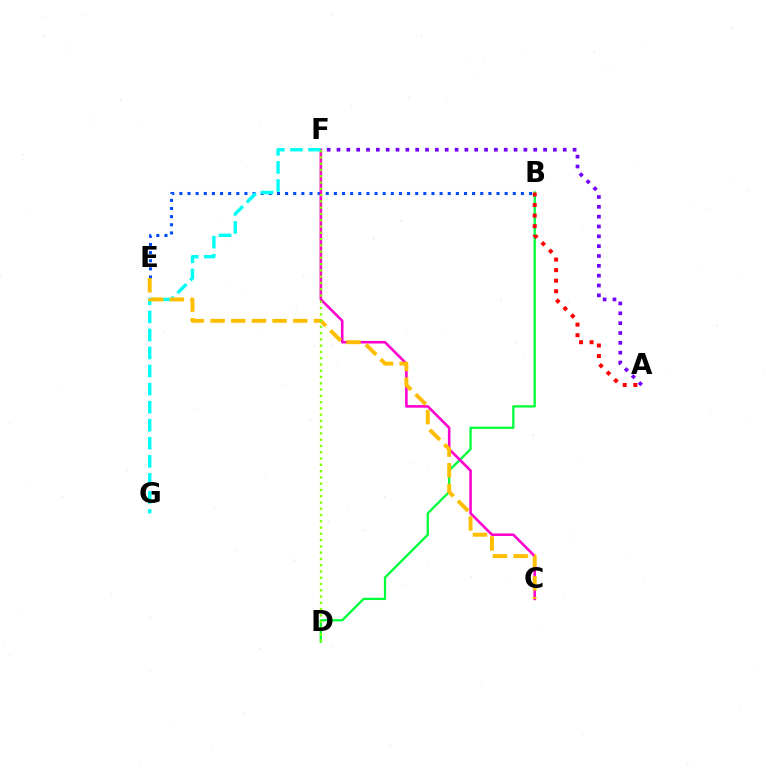{('B', 'E'): [{'color': '#004bff', 'line_style': 'dotted', 'thickness': 2.21}], ('B', 'D'): [{'color': '#00ff39', 'line_style': 'solid', 'thickness': 1.65}], ('C', 'F'): [{'color': '#ff00cf', 'line_style': 'solid', 'thickness': 1.86}], ('F', 'G'): [{'color': '#00fff6', 'line_style': 'dashed', 'thickness': 2.45}], ('C', 'E'): [{'color': '#ffbd00', 'line_style': 'dashed', 'thickness': 2.81}], ('A', 'B'): [{'color': '#ff0000', 'line_style': 'dotted', 'thickness': 2.87}], ('D', 'F'): [{'color': '#84ff00', 'line_style': 'dotted', 'thickness': 1.7}], ('A', 'F'): [{'color': '#7200ff', 'line_style': 'dotted', 'thickness': 2.67}]}